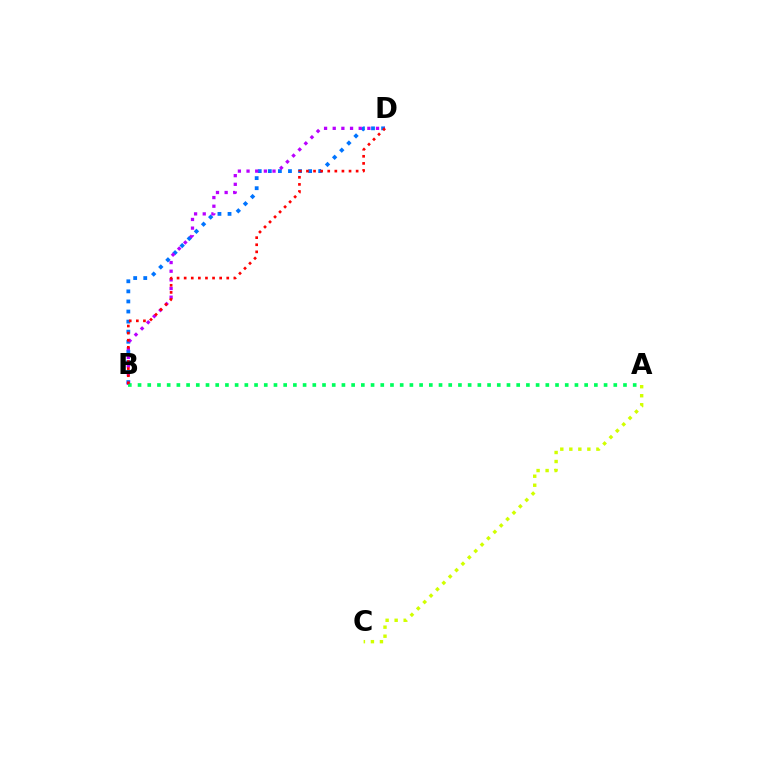{('B', 'D'): [{'color': '#0074ff', 'line_style': 'dotted', 'thickness': 2.74}, {'color': '#b900ff', 'line_style': 'dotted', 'thickness': 2.35}, {'color': '#ff0000', 'line_style': 'dotted', 'thickness': 1.93}], ('A', 'B'): [{'color': '#00ff5c', 'line_style': 'dotted', 'thickness': 2.64}], ('A', 'C'): [{'color': '#d1ff00', 'line_style': 'dotted', 'thickness': 2.45}]}